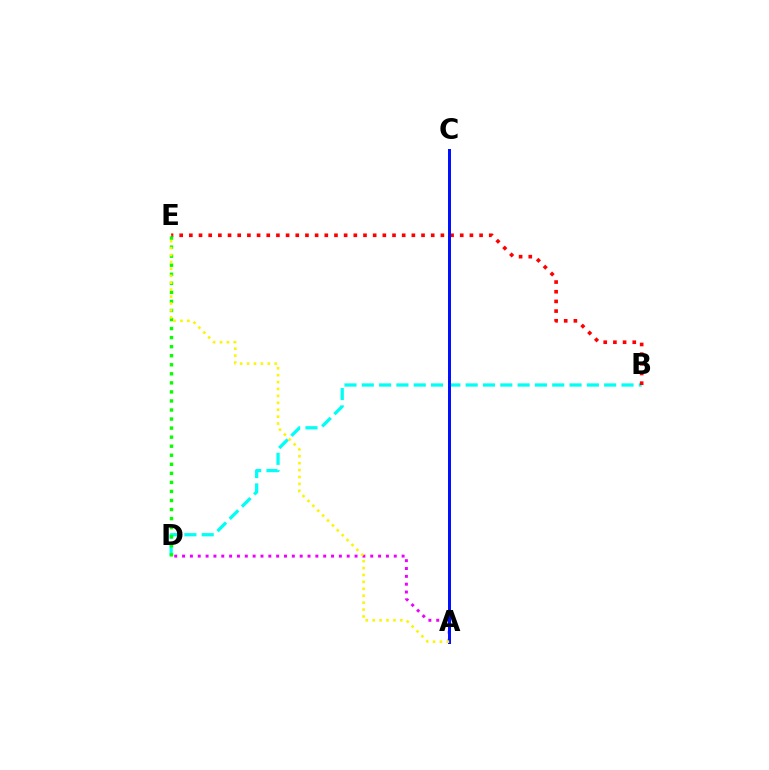{('A', 'D'): [{'color': '#ee00ff', 'line_style': 'dotted', 'thickness': 2.13}], ('B', 'D'): [{'color': '#00fff6', 'line_style': 'dashed', 'thickness': 2.35}], ('B', 'E'): [{'color': '#ff0000', 'line_style': 'dotted', 'thickness': 2.63}], ('A', 'C'): [{'color': '#0010ff', 'line_style': 'solid', 'thickness': 2.15}], ('D', 'E'): [{'color': '#08ff00', 'line_style': 'dotted', 'thickness': 2.46}], ('A', 'E'): [{'color': '#fcf500', 'line_style': 'dotted', 'thickness': 1.88}]}